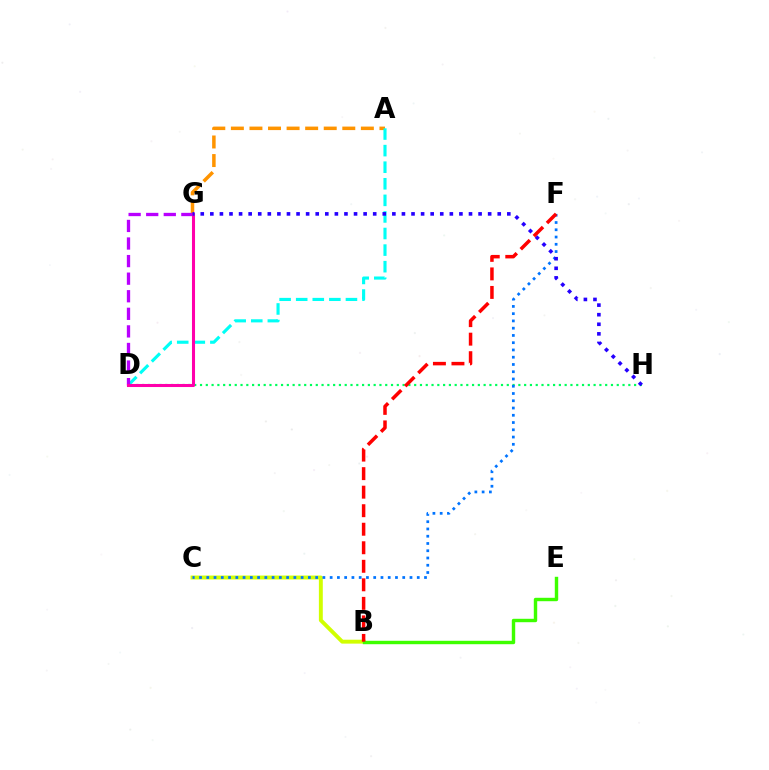{('A', 'G'): [{'color': '#ff9400', 'line_style': 'dashed', 'thickness': 2.52}], ('D', 'H'): [{'color': '#00ff5c', 'line_style': 'dotted', 'thickness': 1.57}], ('A', 'D'): [{'color': '#00fff6', 'line_style': 'dashed', 'thickness': 2.25}], ('D', 'G'): [{'color': '#b900ff', 'line_style': 'dashed', 'thickness': 2.39}, {'color': '#ff00ac', 'line_style': 'solid', 'thickness': 2.2}], ('B', 'C'): [{'color': '#d1ff00', 'line_style': 'solid', 'thickness': 2.81}], ('B', 'E'): [{'color': '#3dff00', 'line_style': 'solid', 'thickness': 2.46}], ('C', 'F'): [{'color': '#0074ff', 'line_style': 'dotted', 'thickness': 1.97}], ('G', 'H'): [{'color': '#2500ff', 'line_style': 'dotted', 'thickness': 2.6}], ('B', 'F'): [{'color': '#ff0000', 'line_style': 'dashed', 'thickness': 2.52}]}